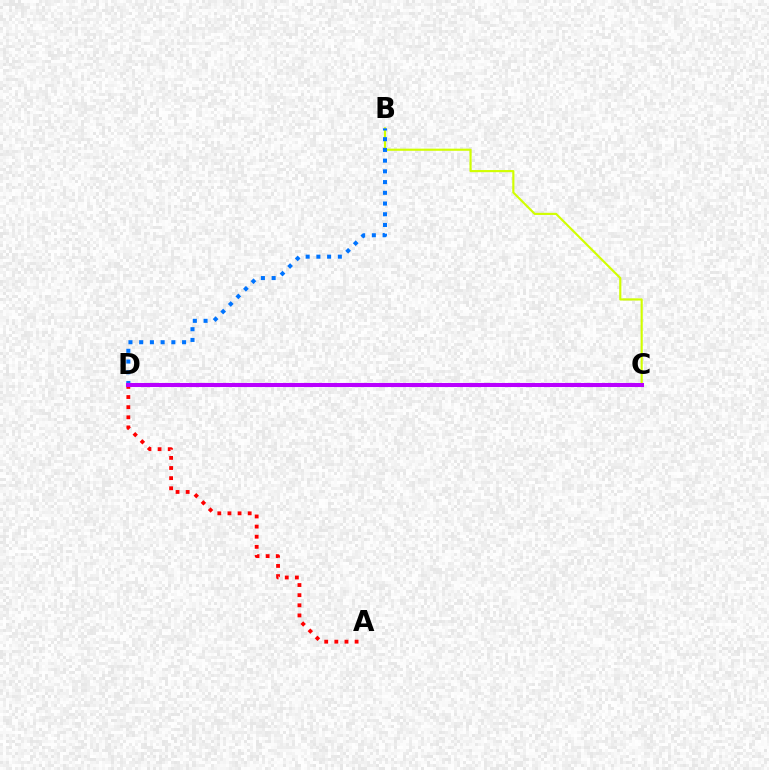{('C', 'D'): [{'color': '#00ff5c', 'line_style': 'dotted', 'thickness': 2.82}, {'color': '#b900ff', 'line_style': 'solid', 'thickness': 2.92}], ('B', 'C'): [{'color': '#d1ff00', 'line_style': 'solid', 'thickness': 1.55}], ('A', 'D'): [{'color': '#ff0000', 'line_style': 'dotted', 'thickness': 2.75}], ('B', 'D'): [{'color': '#0074ff', 'line_style': 'dotted', 'thickness': 2.91}]}